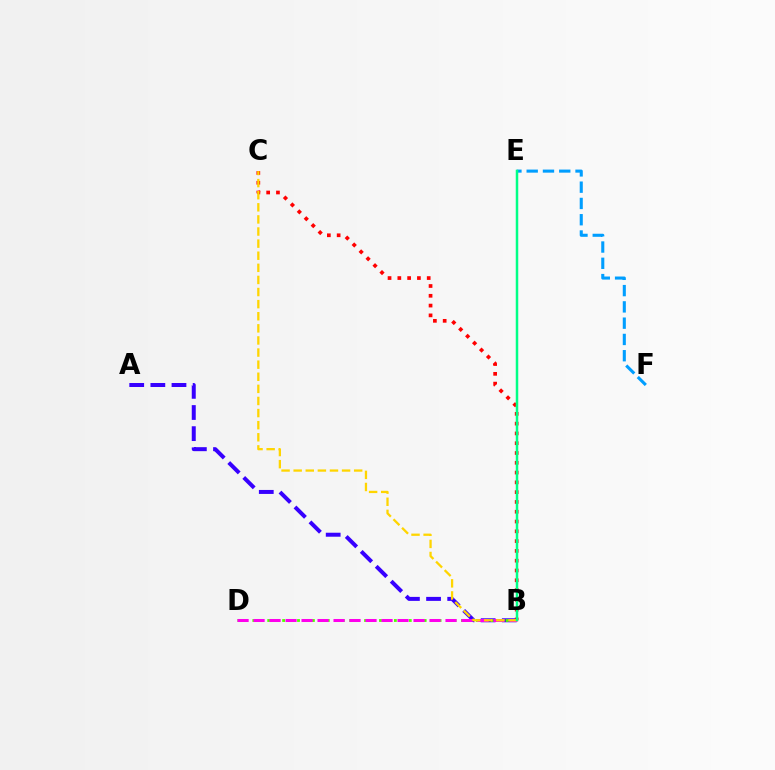{('A', 'B'): [{'color': '#3700ff', 'line_style': 'dashed', 'thickness': 2.87}], ('B', 'D'): [{'color': '#4fff00', 'line_style': 'dotted', 'thickness': 2.02}, {'color': '#ff00ed', 'line_style': 'dashed', 'thickness': 2.17}], ('B', 'C'): [{'color': '#ff0000', 'line_style': 'dotted', 'thickness': 2.66}, {'color': '#ffd500', 'line_style': 'dashed', 'thickness': 1.64}], ('E', 'F'): [{'color': '#009eff', 'line_style': 'dashed', 'thickness': 2.21}], ('B', 'E'): [{'color': '#00ff86', 'line_style': 'solid', 'thickness': 1.8}]}